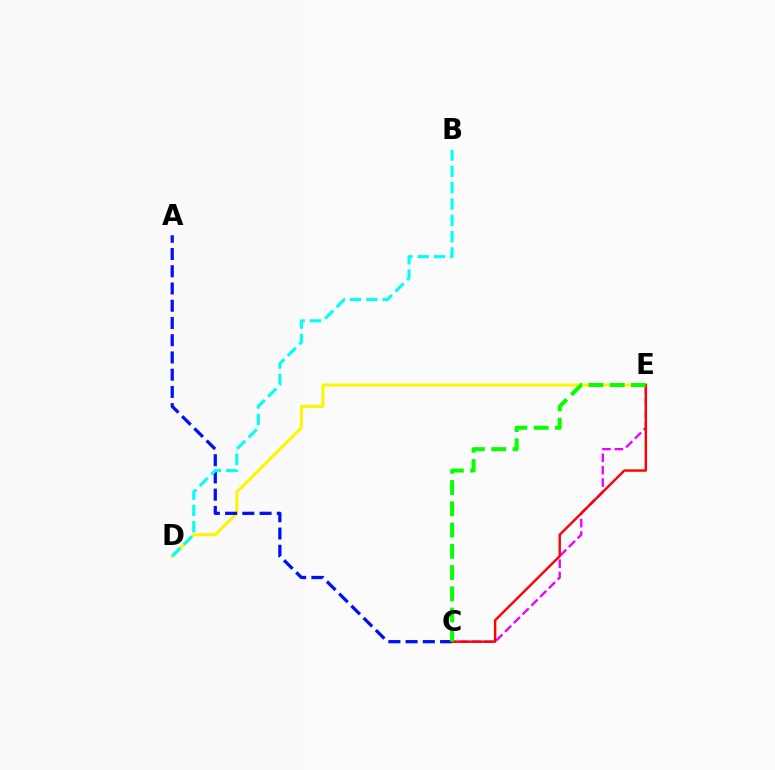{('C', 'E'): [{'color': '#ee00ff', 'line_style': 'dashed', 'thickness': 1.68}, {'color': '#ff0000', 'line_style': 'solid', 'thickness': 1.73}, {'color': '#08ff00', 'line_style': 'dashed', 'thickness': 2.89}], ('D', 'E'): [{'color': '#fcf500', 'line_style': 'solid', 'thickness': 2.17}], ('A', 'C'): [{'color': '#0010ff', 'line_style': 'dashed', 'thickness': 2.34}], ('B', 'D'): [{'color': '#00fff6', 'line_style': 'dashed', 'thickness': 2.22}]}